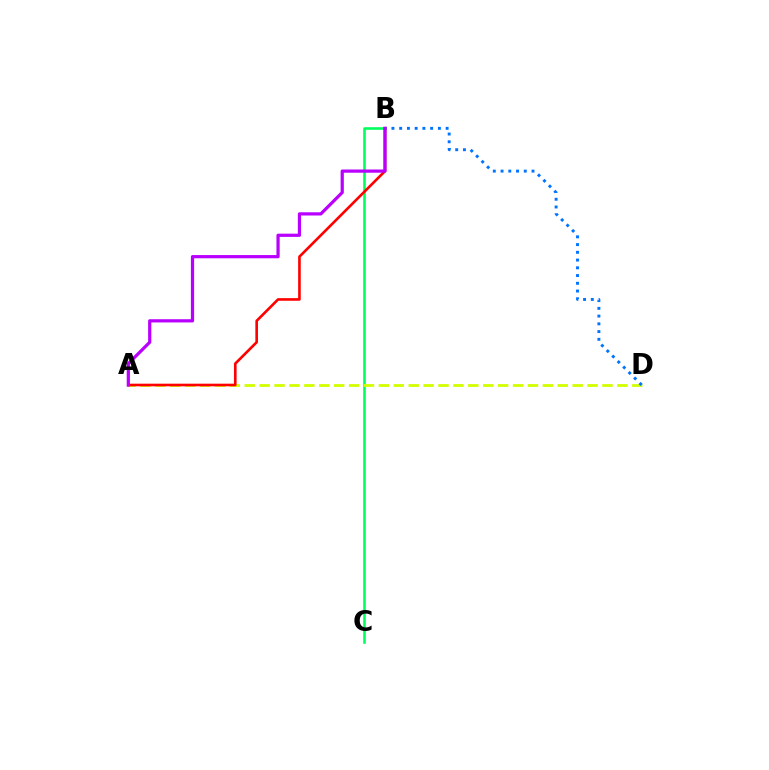{('B', 'C'): [{'color': '#00ff5c', 'line_style': 'solid', 'thickness': 1.86}], ('A', 'D'): [{'color': '#d1ff00', 'line_style': 'dashed', 'thickness': 2.02}], ('A', 'B'): [{'color': '#ff0000', 'line_style': 'solid', 'thickness': 1.89}, {'color': '#b900ff', 'line_style': 'solid', 'thickness': 2.32}], ('B', 'D'): [{'color': '#0074ff', 'line_style': 'dotted', 'thickness': 2.1}]}